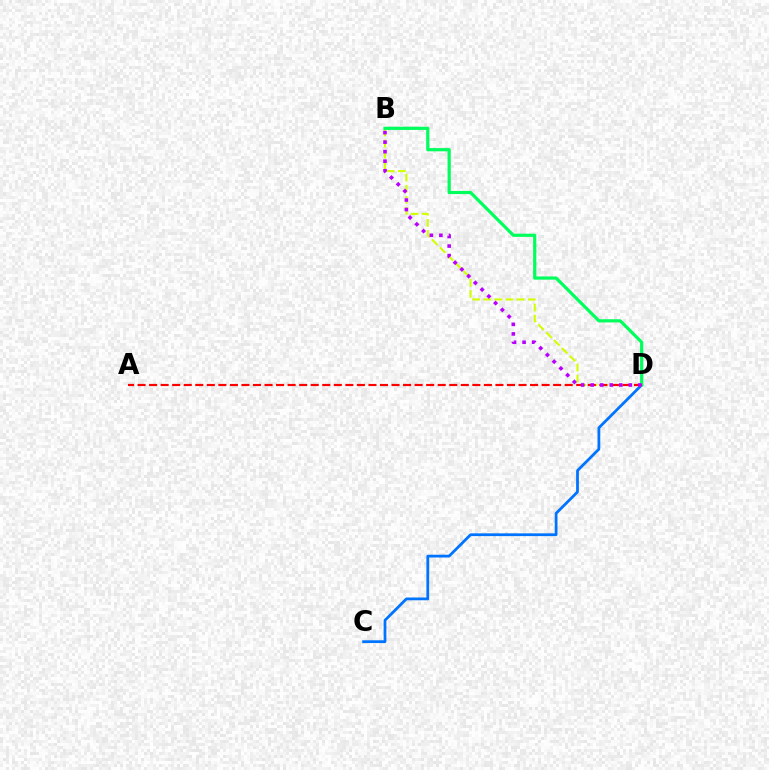{('C', 'D'): [{'color': '#0074ff', 'line_style': 'solid', 'thickness': 1.99}], ('B', 'D'): [{'color': '#d1ff00', 'line_style': 'dashed', 'thickness': 1.51}, {'color': '#00ff5c', 'line_style': 'solid', 'thickness': 2.3}, {'color': '#b900ff', 'line_style': 'dotted', 'thickness': 2.59}], ('A', 'D'): [{'color': '#ff0000', 'line_style': 'dashed', 'thickness': 1.57}]}